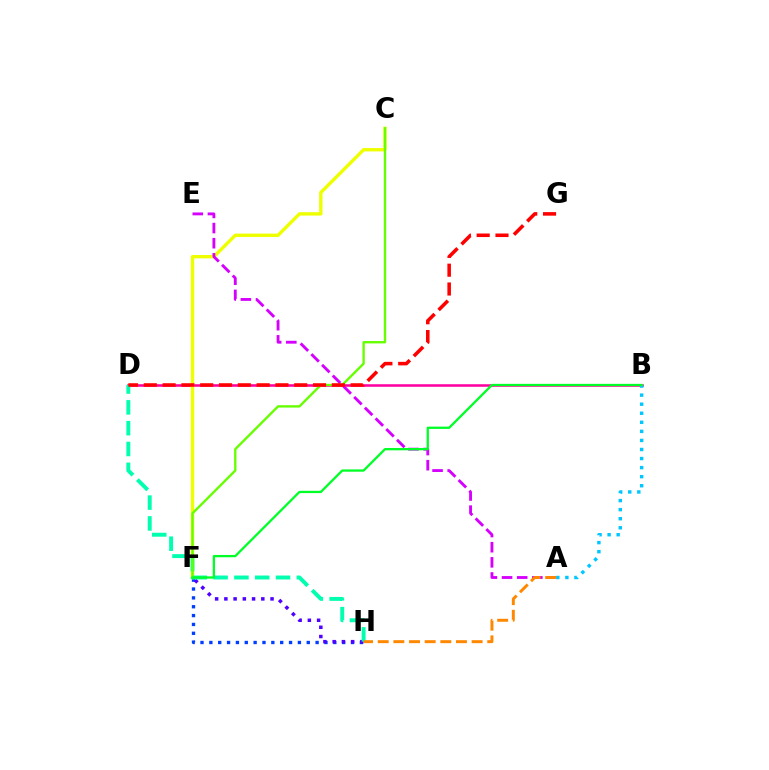{('F', 'H'): [{'color': '#003fff', 'line_style': 'dotted', 'thickness': 2.41}, {'color': '#4f00ff', 'line_style': 'dotted', 'thickness': 2.51}], ('B', 'D'): [{'color': '#ff00a0', 'line_style': 'solid', 'thickness': 1.83}], ('C', 'F'): [{'color': '#eeff00', 'line_style': 'solid', 'thickness': 2.44}, {'color': '#66ff00', 'line_style': 'solid', 'thickness': 1.7}], ('D', 'H'): [{'color': '#00ffaf', 'line_style': 'dashed', 'thickness': 2.83}], ('A', 'E'): [{'color': '#d600ff', 'line_style': 'dashed', 'thickness': 2.06}], ('A', 'B'): [{'color': '#00c7ff', 'line_style': 'dotted', 'thickness': 2.46}], ('A', 'H'): [{'color': '#ff8800', 'line_style': 'dashed', 'thickness': 2.13}], ('B', 'F'): [{'color': '#00ff27', 'line_style': 'solid', 'thickness': 1.65}], ('D', 'G'): [{'color': '#ff0000', 'line_style': 'dashed', 'thickness': 2.55}]}